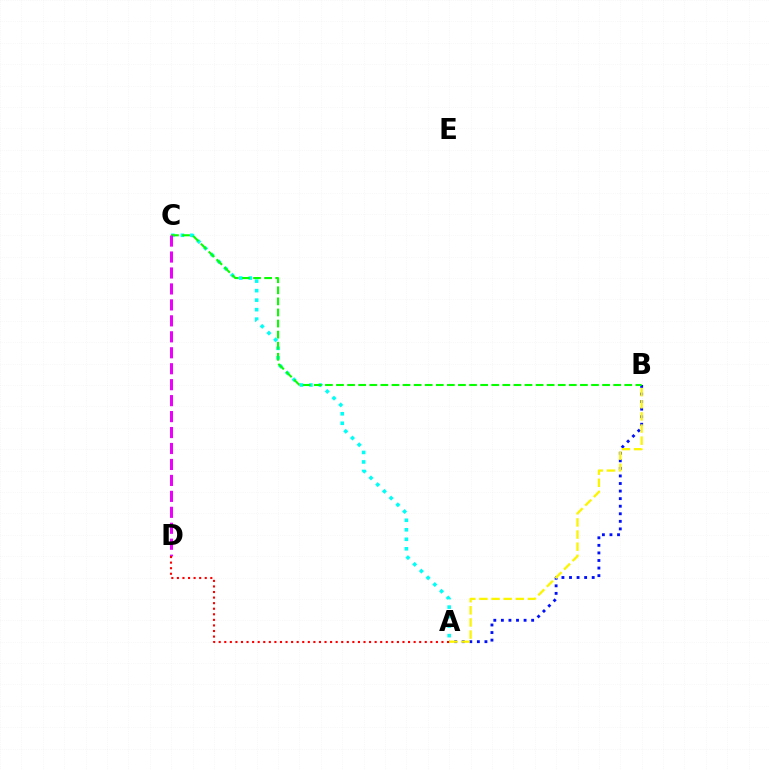{('A', 'C'): [{'color': '#00fff6', 'line_style': 'dotted', 'thickness': 2.58}], ('A', 'B'): [{'color': '#0010ff', 'line_style': 'dotted', 'thickness': 2.06}, {'color': '#fcf500', 'line_style': 'dashed', 'thickness': 1.65}], ('B', 'C'): [{'color': '#08ff00', 'line_style': 'dashed', 'thickness': 1.51}], ('C', 'D'): [{'color': '#ee00ff', 'line_style': 'dashed', 'thickness': 2.17}], ('A', 'D'): [{'color': '#ff0000', 'line_style': 'dotted', 'thickness': 1.51}]}